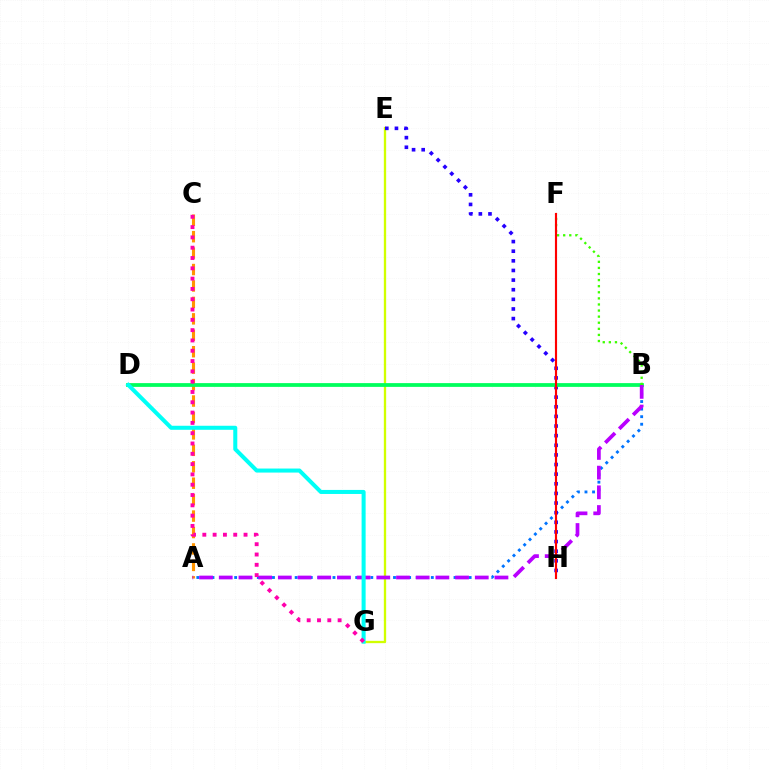{('E', 'G'): [{'color': '#d1ff00', 'line_style': 'solid', 'thickness': 1.67}], ('A', 'B'): [{'color': '#0074ff', 'line_style': 'dotted', 'thickness': 2.06}, {'color': '#b900ff', 'line_style': 'dashed', 'thickness': 2.68}], ('A', 'C'): [{'color': '#ff9400', 'line_style': 'dashed', 'thickness': 2.23}], ('E', 'H'): [{'color': '#2500ff', 'line_style': 'dotted', 'thickness': 2.62}], ('B', 'D'): [{'color': '#00ff5c', 'line_style': 'solid', 'thickness': 2.71}], ('B', 'F'): [{'color': '#3dff00', 'line_style': 'dotted', 'thickness': 1.65}], ('F', 'H'): [{'color': '#ff0000', 'line_style': 'solid', 'thickness': 1.55}], ('D', 'G'): [{'color': '#00fff6', 'line_style': 'solid', 'thickness': 2.9}], ('C', 'G'): [{'color': '#ff00ac', 'line_style': 'dotted', 'thickness': 2.8}]}